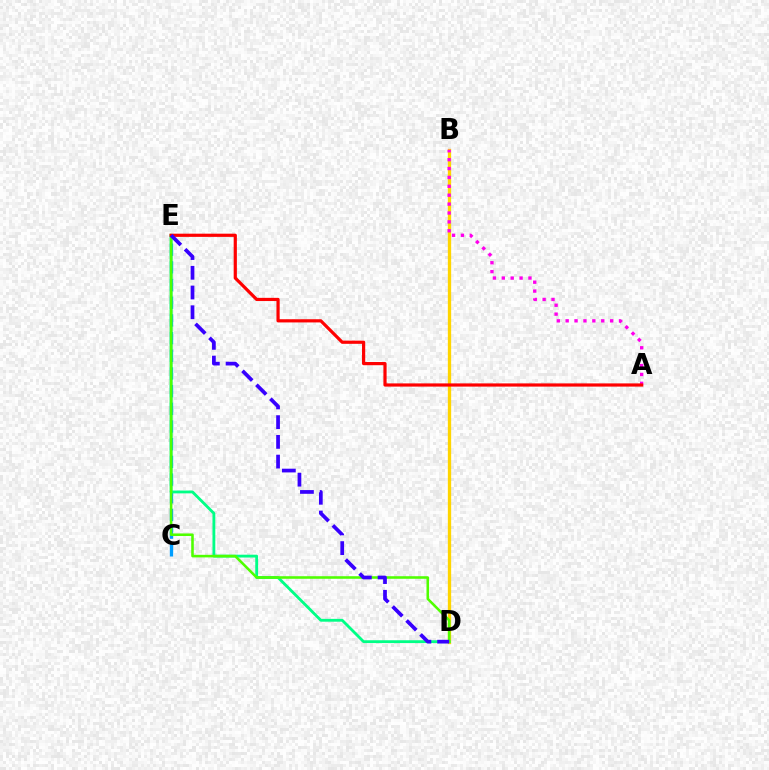{('C', 'E'): [{'color': '#009eff', 'line_style': 'dashed', 'thickness': 2.4}], ('B', 'D'): [{'color': '#ffd500', 'line_style': 'solid', 'thickness': 2.38}], ('D', 'E'): [{'color': '#00ff86', 'line_style': 'solid', 'thickness': 2.04}, {'color': '#4fff00', 'line_style': 'solid', 'thickness': 1.85}, {'color': '#3700ff', 'line_style': 'dashed', 'thickness': 2.68}], ('A', 'B'): [{'color': '#ff00ed', 'line_style': 'dotted', 'thickness': 2.42}], ('A', 'E'): [{'color': '#ff0000', 'line_style': 'solid', 'thickness': 2.3}]}